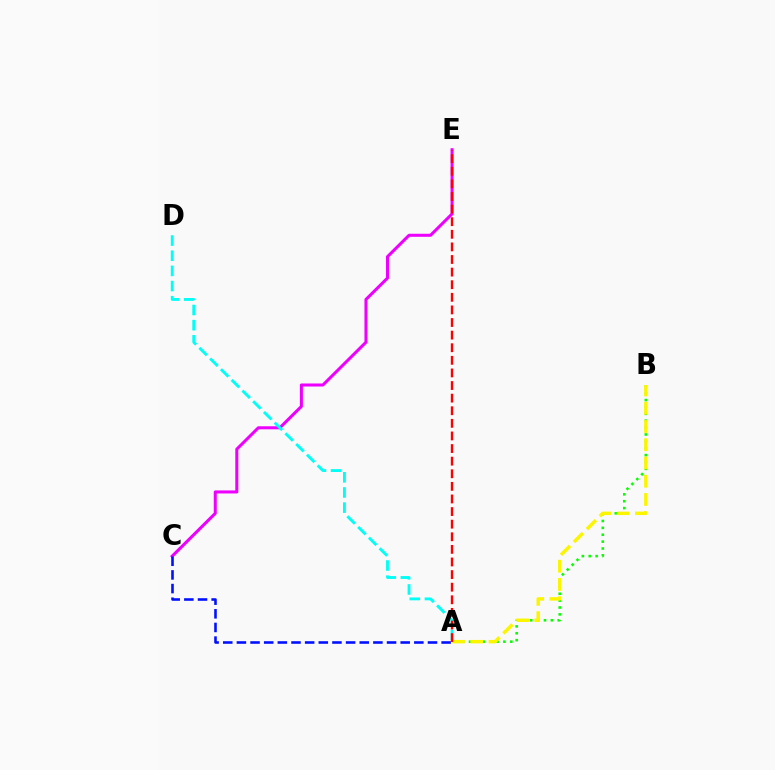{('A', 'B'): [{'color': '#08ff00', 'line_style': 'dotted', 'thickness': 1.87}, {'color': '#fcf500', 'line_style': 'dashed', 'thickness': 2.48}], ('C', 'E'): [{'color': '#ee00ff', 'line_style': 'solid', 'thickness': 2.19}], ('A', 'C'): [{'color': '#0010ff', 'line_style': 'dashed', 'thickness': 1.85}], ('A', 'D'): [{'color': '#00fff6', 'line_style': 'dashed', 'thickness': 2.06}], ('A', 'E'): [{'color': '#ff0000', 'line_style': 'dashed', 'thickness': 1.71}]}